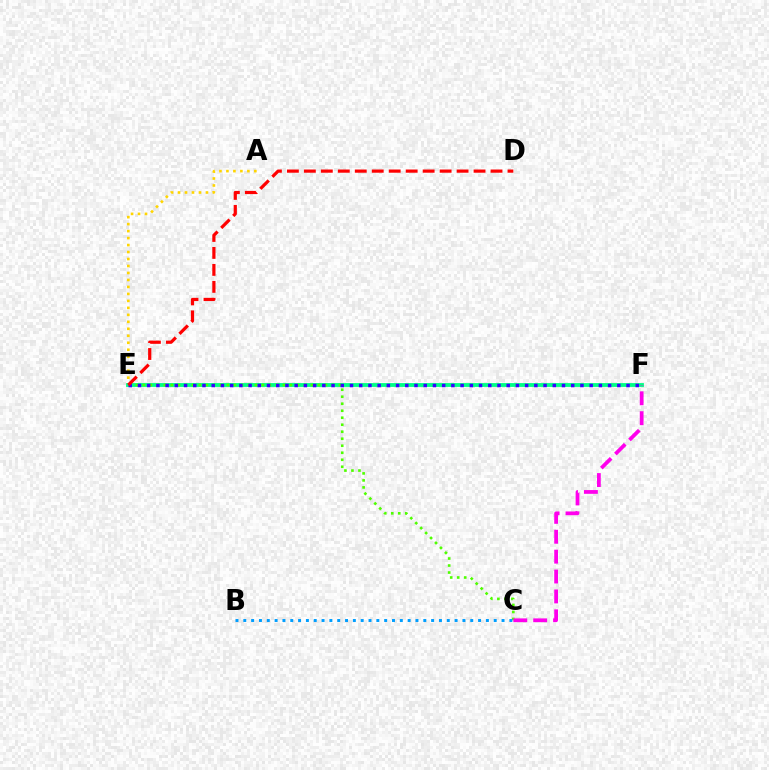{('A', 'E'): [{'color': '#ffd500', 'line_style': 'dotted', 'thickness': 1.9}], ('E', 'F'): [{'color': '#00ff86', 'line_style': 'solid', 'thickness': 2.75}, {'color': '#3700ff', 'line_style': 'dotted', 'thickness': 2.5}], ('C', 'E'): [{'color': '#4fff00', 'line_style': 'dotted', 'thickness': 1.9}], ('C', 'F'): [{'color': '#ff00ed', 'line_style': 'dashed', 'thickness': 2.7}], ('B', 'C'): [{'color': '#009eff', 'line_style': 'dotted', 'thickness': 2.13}], ('D', 'E'): [{'color': '#ff0000', 'line_style': 'dashed', 'thickness': 2.31}]}